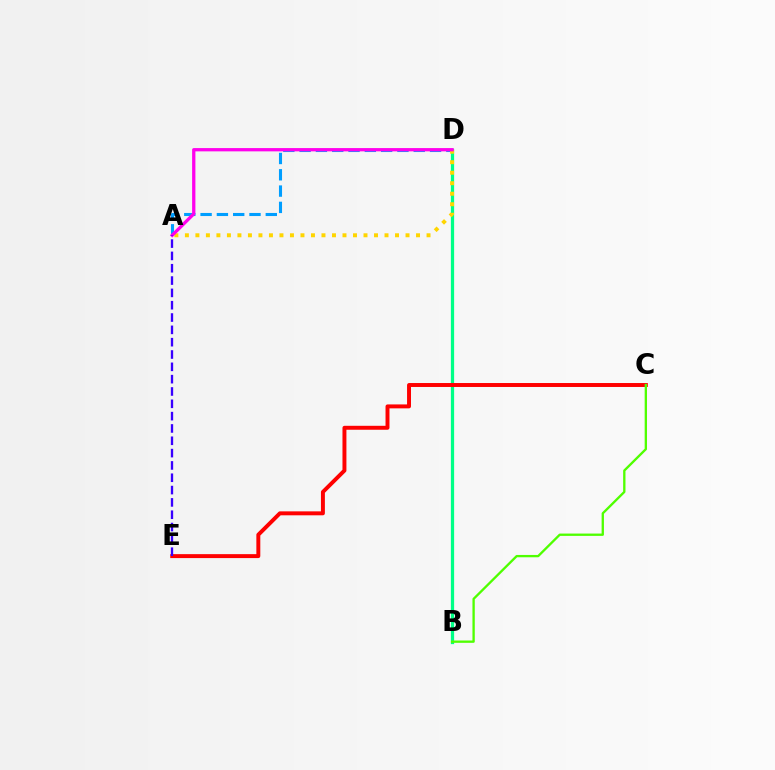{('B', 'D'): [{'color': '#00ff86', 'line_style': 'solid', 'thickness': 2.33}], ('C', 'E'): [{'color': '#ff0000', 'line_style': 'solid', 'thickness': 2.84}], ('B', 'C'): [{'color': '#4fff00', 'line_style': 'solid', 'thickness': 1.67}], ('A', 'D'): [{'color': '#009eff', 'line_style': 'dashed', 'thickness': 2.21}, {'color': '#ffd500', 'line_style': 'dotted', 'thickness': 2.85}, {'color': '#ff00ed', 'line_style': 'solid', 'thickness': 2.36}], ('A', 'E'): [{'color': '#3700ff', 'line_style': 'dashed', 'thickness': 1.67}]}